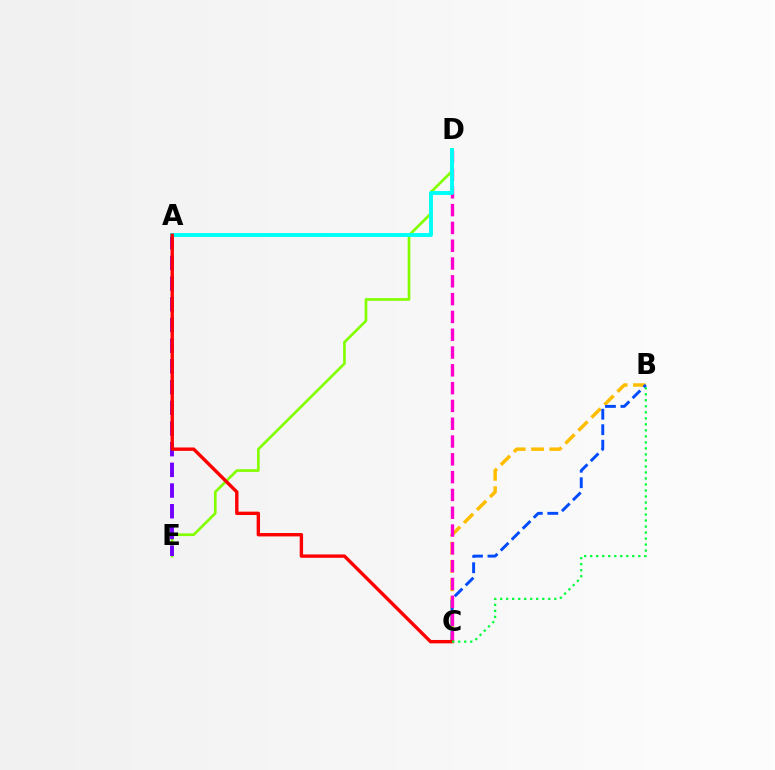{('B', 'C'): [{'color': '#ffbd00', 'line_style': 'dashed', 'thickness': 2.49}, {'color': '#004bff', 'line_style': 'dashed', 'thickness': 2.1}, {'color': '#00ff39', 'line_style': 'dotted', 'thickness': 1.63}], ('D', 'E'): [{'color': '#84ff00', 'line_style': 'solid', 'thickness': 1.94}], ('C', 'D'): [{'color': '#ff00cf', 'line_style': 'dashed', 'thickness': 2.42}], ('A', 'E'): [{'color': '#7200ff', 'line_style': 'dashed', 'thickness': 2.81}], ('A', 'D'): [{'color': '#00fff6', 'line_style': 'solid', 'thickness': 2.82}], ('A', 'C'): [{'color': '#ff0000', 'line_style': 'solid', 'thickness': 2.43}]}